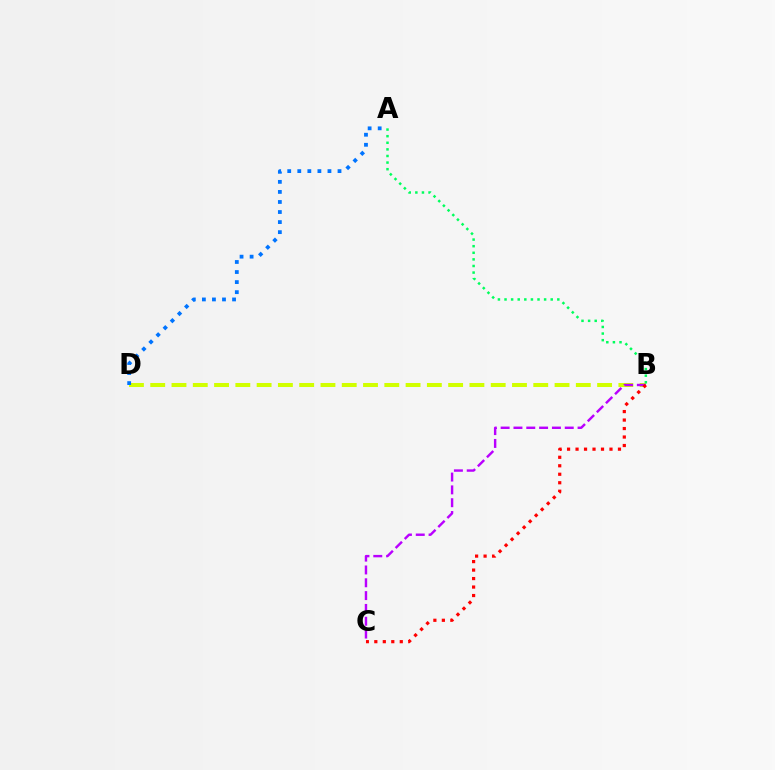{('B', 'D'): [{'color': '#d1ff00', 'line_style': 'dashed', 'thickness': 2.89}], ('A', 'B'): [{'color': '#00ff5c', 'line_style': 'dotted', 'thickness': 1.79}], ('A', 'D'): [{'color': '#0074ff', 'line_style': 'dotted', 'thickness': 2.73}], ('B', 'C'): [{'color': '#b900ff', 'line_style': 'dashed', 'thickness': 1.74}, {'color': '#ff0000', 'line_style': 'dotted', 'thickness': 2.31}]}